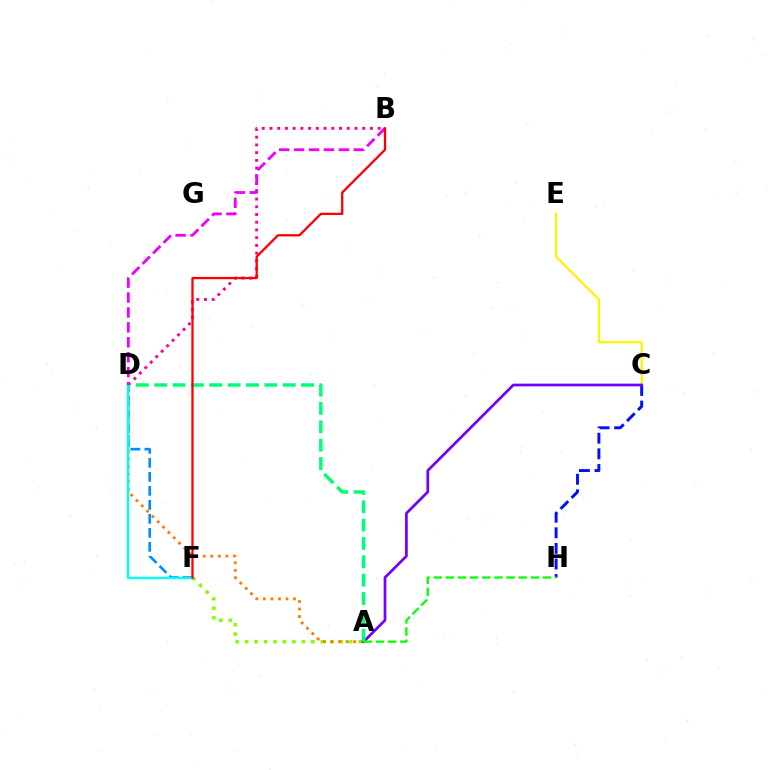{('B', 'D'): [{'color': '#ff0094', 'line_style': 'dotted', 'thickness': 2.1}, {'color': '#ee00ff', 'line_style': 'dashed', 'thickness': 2.03}], ('C', 'E'): [{'color': '#fcf500', 'line_style': 'solid', 'thickness': 1.61}], ('A', 'F'): [{'color': '#84ff00', 'line_style': 'dotted', 'thickness': 2.57}], ('A', 'D'): [{'color': '#ff7c00', 'line_style': 'dotted', 'thickness': 2.05}, {'color': '#00ff74', 'line_style': 'dashed', 'thickness': 2.49}], ('C', 'H'): [{'color': '#0010ff', 'line_style': 'dashed', 'thickness': 2.12}], ('A', 'C'): [{'color': '#7200ff', 'line_style': 'solid', 'thickness': 1.96}], ('D', 'F'): [{'color': '#008cff', 'line_style': 'dashed', 'thickness': 1.9}, {'color': '#00fff6', 'line_style': 'solid', 'thickness': 1.71}], ('A', 'H'): [{'color': '#08ff00', 'line_style': 'dashed', 'thickness': 1.65}], ('B', 'F'): [{'color': '#ff0000', 'line_style': 'solid', 'thickness': 1.65}]}